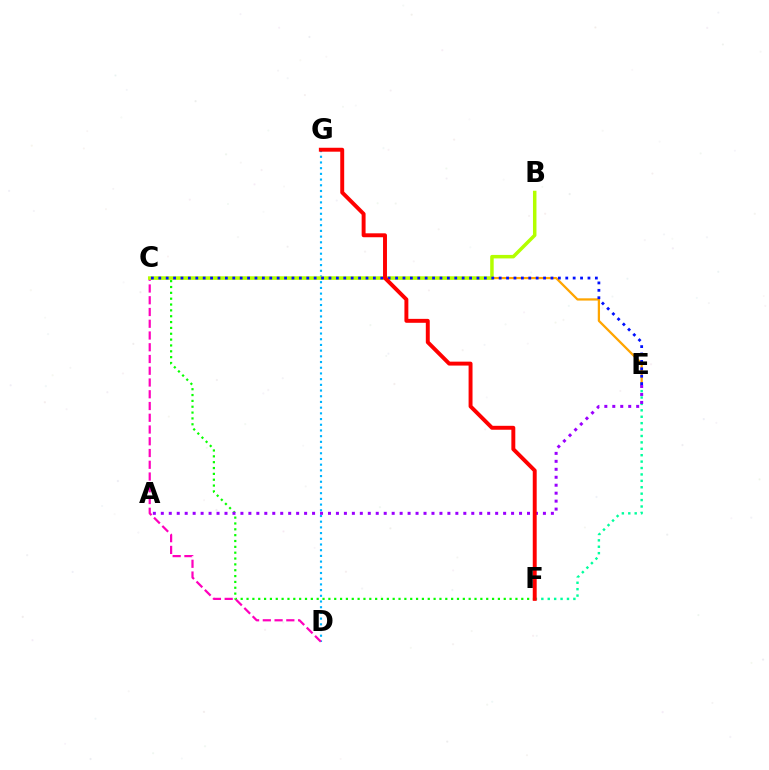{('D', 'G'): [{'color': '#00b5ff', 'line_style': 'dotted', 'thickness': 1.55}], ('C', 'E'): [{'color': '#ffa500', 'line_style': 'solid', 'thickness': 1.62}, {'color': '#0010ff', 'line_style': 'dotted', 'thickness': 2.01}], ('C', 'F'): [{'color': '#08ff00', 'line_style': 'dotted', 'thickness': 1.59}], ('C', 'D'): [{'color': '#ff00bd', 'line_style': 'dashed', 'thickness': 1.6}], ('B', 'C'): [{'color': '#b3ff00', 'line_style': 'solid', 'thickness': 2.52}], ('E', 'F'): [{'color': '#00ff9d', 'line_style': 'dotted', 'thickness': 1.74}], ('A', 'E'): [{'color': '#9b00ff', 'line_style': 'dotted', 'thickness': 2.16}], ('F', 'G'): [{'color': '#ff0000', 'line_style': 'solid', 'thickness': 2.83}]}